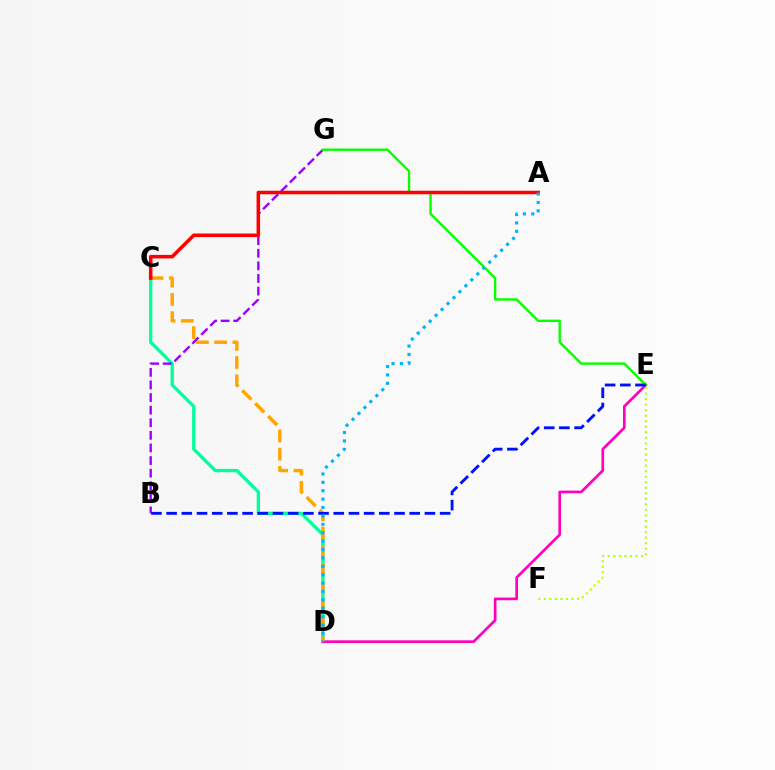{('C', 'D'): [{'color': '#00ff9d', 'line_style': 'solid', 'thickness': 2.38}, {'color': '#ffa500', 'line_style': 'dashed', 'thickness': 2.48}], ('D', 'E'): [{'color': '#ff00bd', 'line_style': 'solid', 'thickness': 1.93}], ('B', 'G'): [{'color': '#9b00ff', 'line_style': 'dashed', 'thickness': 1.71}], ('E', 'G'): [{'color': '#08ff00', 'line_style': 'solid', 'thickness': 1.73}], ('A', 'C'): [{'color': '#ff0000', 'line_style': 'solid', 'thickness': 2.55}], ('B', 'E'): [{'color': '#0010ff', 'line_style': 'dashed', 'thickness': 2.06}], ('A', 'D'): [{'color': '#00b5ff', 'line_style': 'dotted', 'thickness': 2.28}], ('E', 'F'): [{'color': '#b3ff00', 'line_style': 'dotted', 'thickness': 1.51}]}